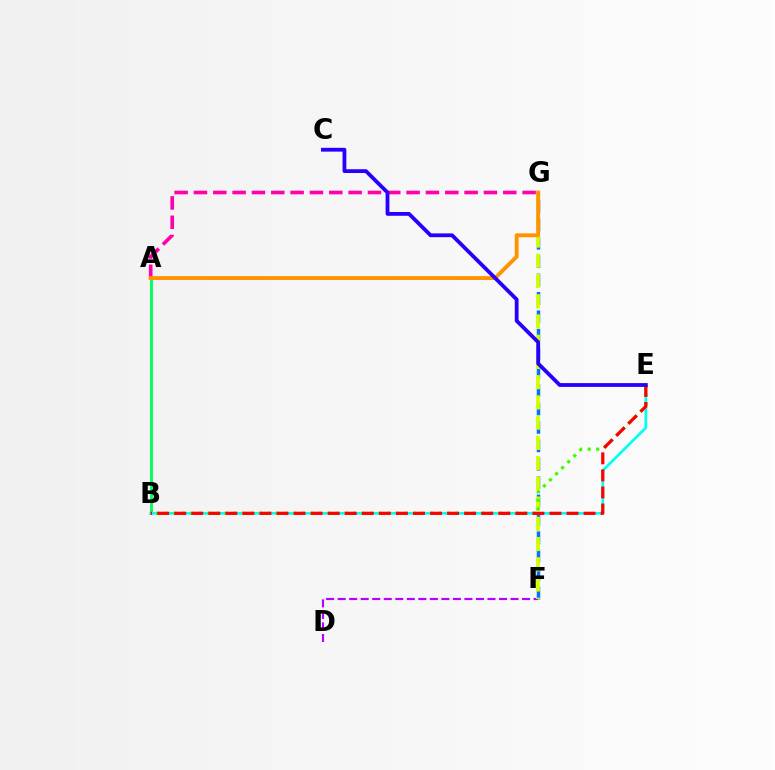{('D', 'F'): [{'color': '#b900ff', 'line_style': 'dashed', 'thickness': 1.57}], ('A', 'B'): [{'color': '#00ff5c', 'line_style': 'solid', 'thickness': 2.08}], ('F', 'G'): [{'color': '#0074ff', 'line_style': 'dashed', 'thickness': 2.5}, {'color': '#d1ff00', 'line_style': 'dashed', 'thickness': 2.75}], ('A', 'G'): [{'color': '#ff00ac', 'line_style': 'dashed', 'thickness': 2.63}, {'color': '#ff9400', 'line_style': 'solid', 'thickness': 2.8}], ('B', 'E'): [{'color': '#00fff6', 'line_style': 'solid', 'thickness': 1.95}, {'color': '#3dff00', 'line_style': 'dotted', 'thickness': 2.32}, {'color': '#ff0000', 'line_style': 'dashed', 'thickness': 2.32}], ('C', 'E'): [{'color': '#2500ff', 'line_style': 'solid', 'thickness': 2.73}]}